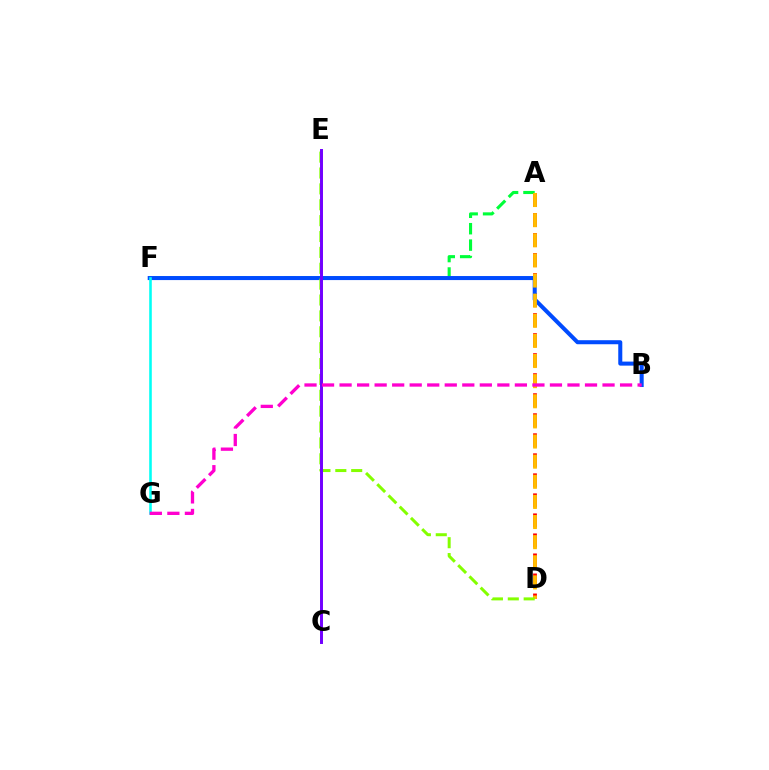{('A', 'F'): [{'color': '#00ff39', 'line_style': 'dashed', 'thickness': 2.23}], ('A', 'D'): [{'color': '#ff0000', 'line_style': 'dashed', 'thickness': 2.72}, {'color': '#ffbd00', 'line_style': 'dashed', 'thickness': 2.73}], ('B', 'F'): [{'color': '#004bff', 'line_style': 'solid', 'thickness': 2.91}], ('D', 'E'): [{'color': '#84ff00', 'line_style': 'dashed', 'thickness': 2.16}], ('C', 'E'): [{'color': '#7200ff', 'line_style': 'solid', 'thickness': 2.13}], ('F', 'G'): [{'color': '#00fff6', 'line_style': 'solid', 'thickness': 1.86}], ('B', 'G'): [{'color': '#ff00cf', 'line_style': 'dashed', 'thickness': 2.38}]}